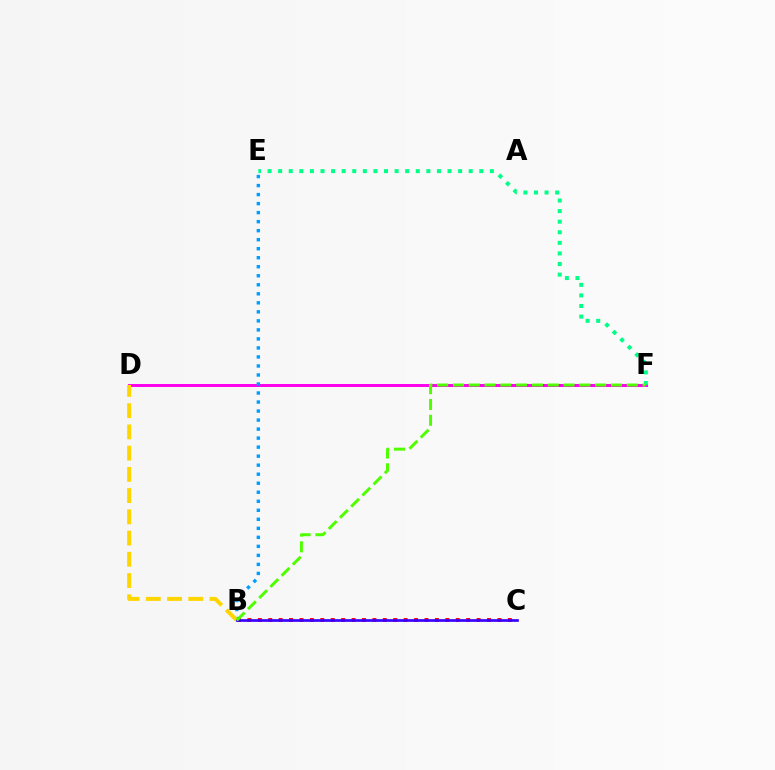{('D', 'F'): [{'color': '#ff00ed', 'line_style': 'solid', 'thickness': 2.12}], ('B', 'E'): [{'color': '#009eff', 'line_style': 'dotted', 'thickness': 2.45}], ('B', 'D'): [{'color': '#ffd500', 'line_style': 'dashed', 'thickness': 2.88}], ('B', 'C'): [{'color': '#ff0000', 'line_style': 'dotted', 'thickness': 2.83}, {'color': '#3700ff', 'line_style': 'solid', 'thickness': 1.93}], ('E', 'F'): [{'color': '#00ff86', 'line_style': 'dotted', 'thickness': 2.88}], ('B', 'F'): [{'color': '#4fff00', 'line_style': 'dashed', 'thickness': 2.15}]}